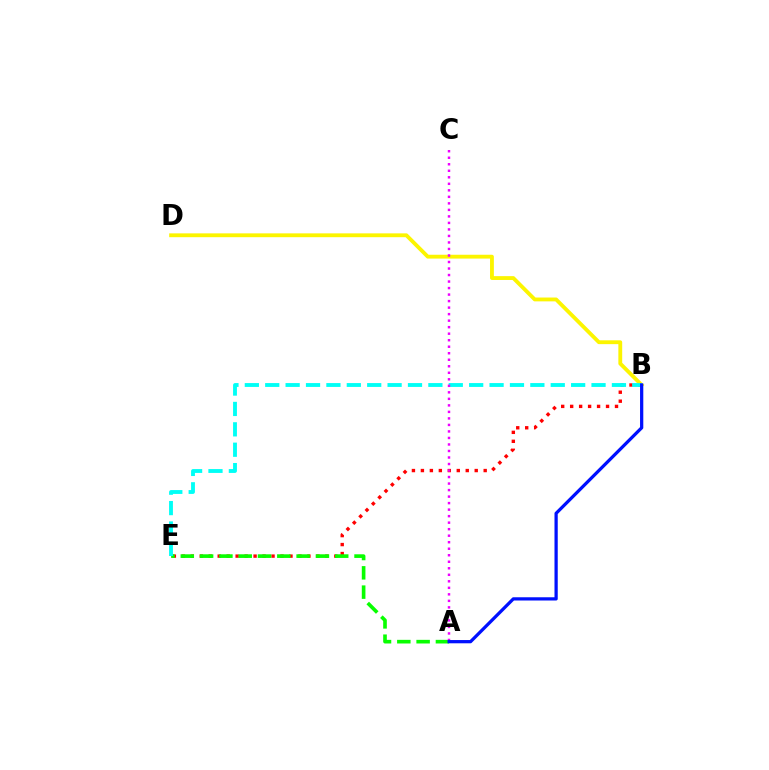{('B', 'E'): [{'color': '#ff0000', 'line_style': 'dotted', 'thickness': 2.44}, {'color': '#00fff6', 'line_style': 'dashed', 'thickness': 2.77}], ('A', 'E'): [{'color': '#08ff00', 'line_style': 'dashed', 'thickness': 2.62}], ('B', 'D'): [{'color': '#fcf500', 'line_style': 'solid', 'thickness': 2.76}], ('A', 'C'): [{'color': '#ee00ff', 'line_style': 'dotted', 'thickness': 1.77}], ('A', 'B'): [{'color': '#0010ff', 'line_style': 'solid', 'thickness': 2.34}]}